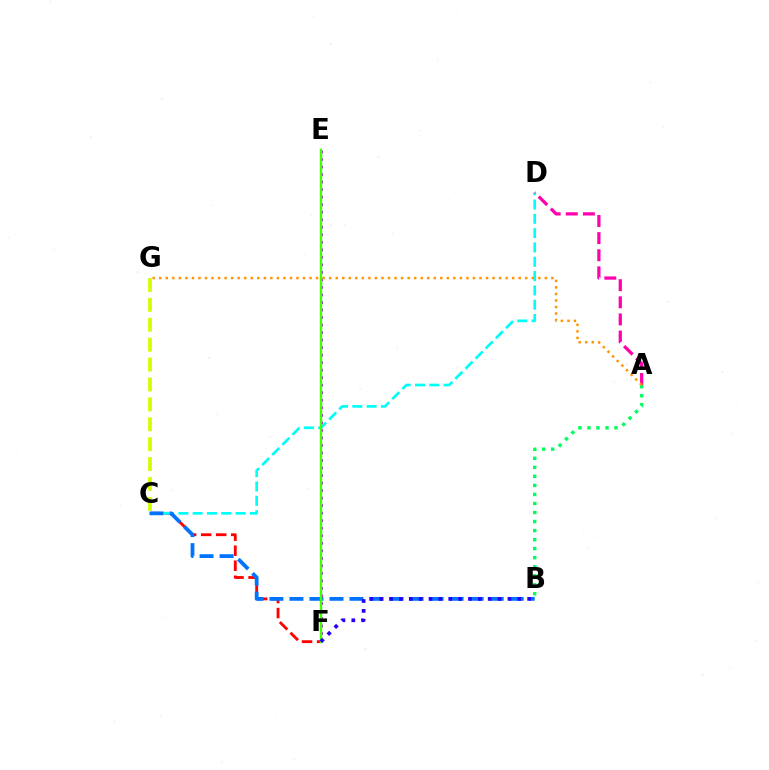{('C', 'F'): [{'color': '#ff0000', 'line_style': 'dashed', 'thickness': 2.04}], ('C', 'D'): [{'color': '#00fff6', 'line_style': 'dashed', 'thickness': 1.94}], ('E', 'F'): [{'color': '#b900ff', 'line_style': 'dotted', 'thickness': 2.04}, {'color': '#3dff00', 'line_style': 'solid', 'thickness': 1.74}], ('C', 'G'): [{'color': '#d1ff00', 'line_style': 'dashed', 'thickness': 2.7}], ('A', 'B'): [{'color': '#00ff5c', 'line_style': 'dotted', 'thickness': 2.45}], ('B', 'C'): [{'color': '#0074ff', 'line_style': 'dashed', 'thickness': 2.72}], ('A', 'D'): [{'color': '#ff00ac', 'line_style': 'dashed', 'thickness': 2.33}], ('A', 'G'): [{'color': '#ff9400', 'line_style': 'dotted', 'thickness': 1.78}], ('B', 'F'): [{'color': '#2500ff', 'line_style': 'dotted', 'thickness': 2.68}]}